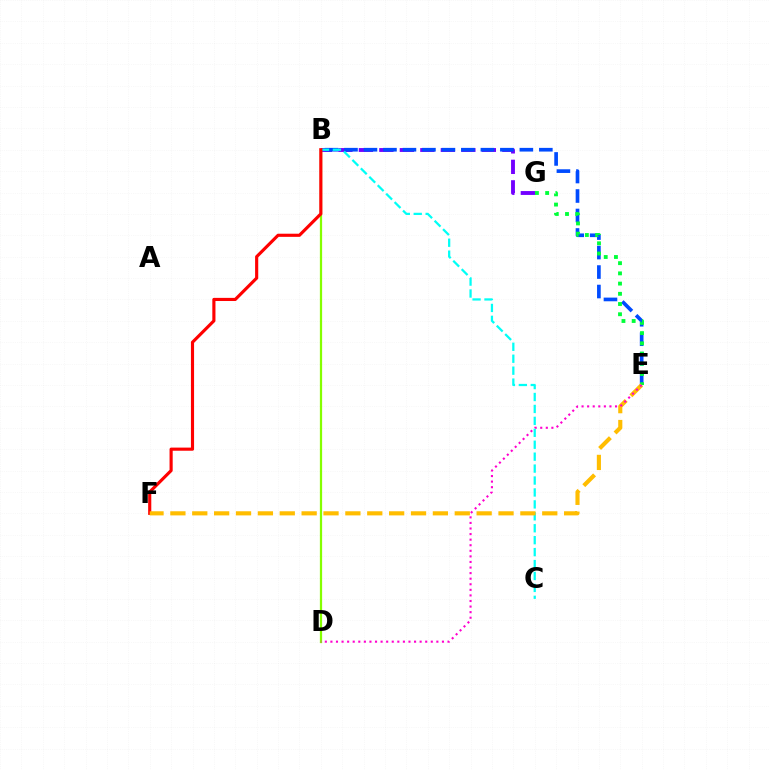{('B', 'G'): [{'color': '#7200ff', 'line_style': 'dashed', 'thickness': 2.78}], ('B', 'D'): [{'color': '#84ff00', 'line_style': 'solid', 'thickness': 1.62}], ('B', 'E'): [{'color': '#004bff', 'line_style': 'dashed', 'thickness': 2.65}], ('B', 'C'): [{'color': '#00fff6', 'line_style': 'dashed', 'thickness': 1.62}], ('E', 'G'): [{'color': '#00ff39', 'line_style': 'dotted', 'thickness': 2.78}], ('B', 'F'): [{'color': '#ff0000', 'line_style': 'solid', 'thickness': 2.26}], ('E', 'F'): [{'color': '#ffbd00', 'line_style': 'dashed', 'thickness': 2.97}], ('D', 'E'): [{'color': '#ff00cf', 'line_style': 'dotted', 'thickness': 1.51}]}